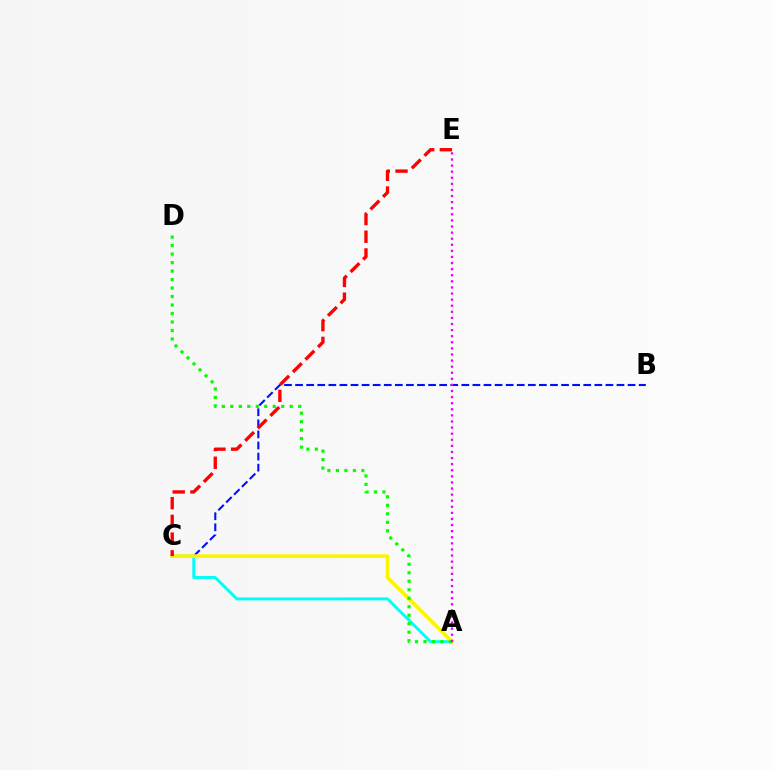{('A', 'C'): [{'color': '#00fff6', 'line_style': 'solid', 'thickness': 2.12}, {'color': '#fcf500', 'line_style': 'solid', 'thickness': 2.65}], ('B', 'C'): [{'color': '#0010ff', 'line_style': 'dashed', 'thickness': 1.51}], ('A', 'D'): [{'color': '#08ff00', 'line_style': 'dotted', 'thickness': 2.31}], ('C', 'E'): [{'color': '#ff0000', 'line_style': 'dashed', 'thickness': 2.41}], ('A', 'E'): [{'color': '#ee00ff', 'line_style': 'dotted', 'thickness': 1.66}]}